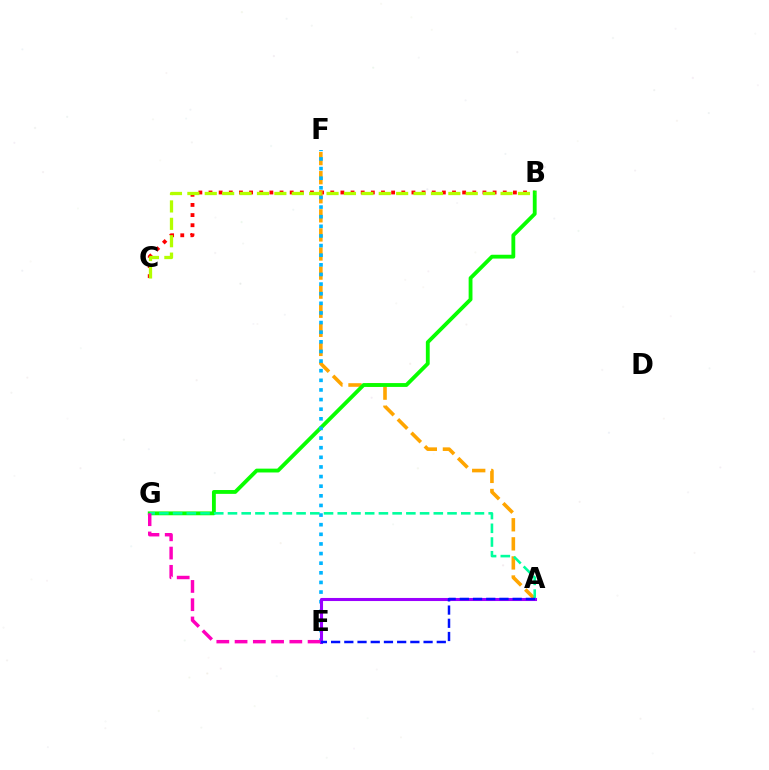{('B', 'C'): [{'color': '#ff0000', 'line_style': 'dotted', 'thickness': 2.76}, {'color': '#b3ff00', 'line_style': 'dashed', 'thickness': 2.36}], ('A', 'F'): [{'color': '#ffa500', 'line_style': 'dashed', 'thickness': 2.59}], ('B', 'G'): [{'color': '#08ff00', 'line_style': 'solid', 'thickness': 2.76}], ('A', 'G'): [{'color': '#00ff9d', 'line_style': 'dashed', 'thickness': 1.86}], ('E', 'F'): [{'color': '#00b5ff', 'line_style': 'dotted', 'thickness': 2.61}], ('E', 'G'): [{'color': '#ff00bd', 'line_style': 'dashed', 'thickness': 2.48}], ('A', 'E'): [{'color': '#9b00ff', 'line_style': 'solid', 'thickness': 2.21}, {'color': '#0010ff', 'line_style': 'dashed', 'thickness': 1.79}]}